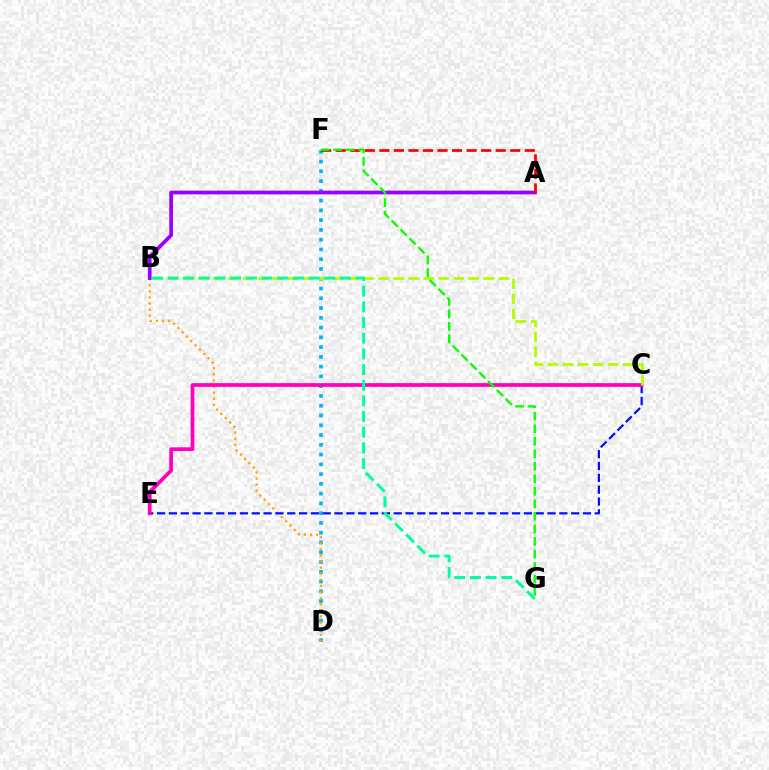{('D', 'F'): [{'color': '#00b5ff', 'line_style': 'dotted', 'thickness': 2.65}], ('B', 'D'): [{'color': '#ffa500', 'line_style': 'dotted', 'thickness': 1.66}], ('C', 'E'): [{'color': '#0010ff', 'line_style': 'dashed', 'thickness': 1.61}, {'color': '#ff00bd', 'line_style': 'solid', 'thickness': 2.69}], ('A', 'B'): [{'color': '#9b00ff', 'line_style': 'solid', 'thickness': 2.68}], ('B', 'C'): [{'color': '#b3ff00', 'line_style': 'dashed', 'thickness': 2.04}], ('A', 'F'): [{'color': '#ff0000', 'line_style': 'dashed', 'thickness': 1.98}], ('B', 'G'): [{'color': '#00ff9d', 'line_style': 'dashed', 'thickness': 2.13}], ('F', 'G'): [{'color': '#08ff00', 'line_style': 'dashed', 'thickness': 1.7}]}